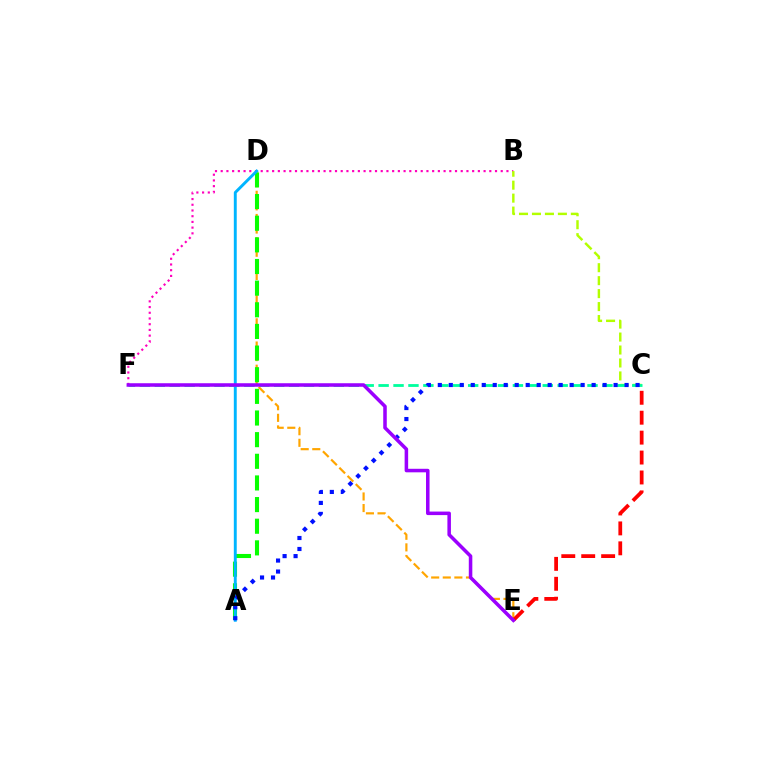{('B', 'F'): [{'color': '#ff00bd', 'line_style': 'dotted', 'thickness': 1.55}], ('B', 'C'): [{'color': '#b3ff00', 'line_style': 'dashed', 'thickness': 1.76}], ('D', 'E'): [{'color': '#ffa500', 'line_style': 'dashed', 'thickness': 1.58}], ('C', 'F'): [{'color': '#00ff9d', 'line_style': 'dashed', 'thickness': 2.03}], ('A', 'D'): [{'color': '#08ff00', 'line_style': 'dashed', 'thickness': 2.94}, {'color': '#00b5ff', 'line_style': 'solid', 'thickness': 2.1}], ('C', 'E'): [{'color': '#ff0000', 'line_style': 'dashed', 'thickness': 2.71}], ('A', 'C'): [{'color': '#0010ff', 'line_style': 'dotted', 'thickness': 2.99}], ('E', 'F'): [{'color': '#9b00ff', 'line_style': 'solid', 'thickness': 2.54}]}